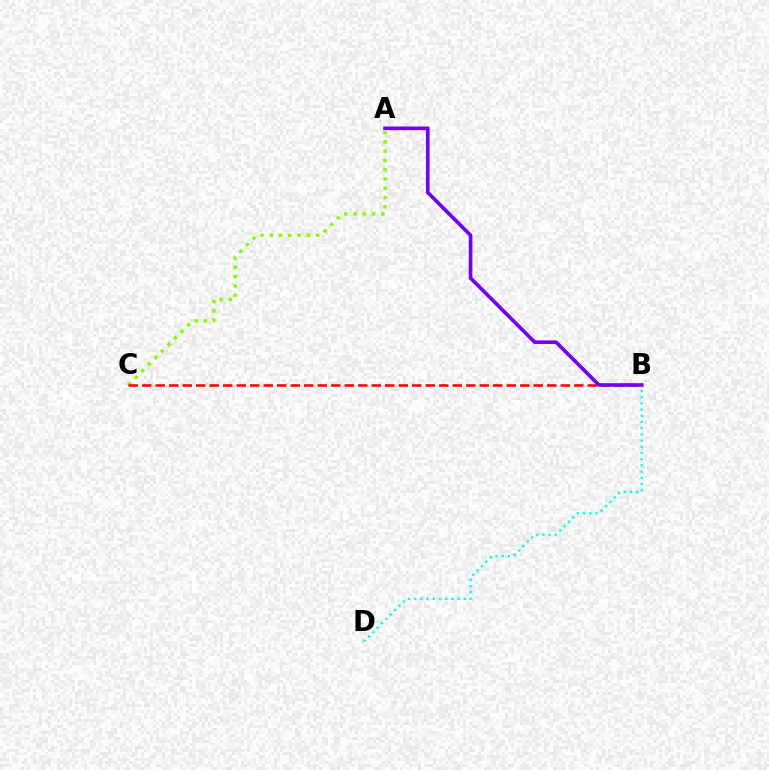{('A', 'C'): [{'color': '#84ff00', 'line_style': 'dotted', 'thickness': 2.52}], ('B', 'C'): [{'color': '#ff0000', 'line_style': 'dashed', 'thickness': 1.83}], ('B', 'D'): [{'color': '#00fff6', 'line_style': 'dotted', 'thickness': 1.68}], ('A', 'B'): [{'color': '#7200ff', 'line_style': 'solid', 'thickness': 2.63}]}